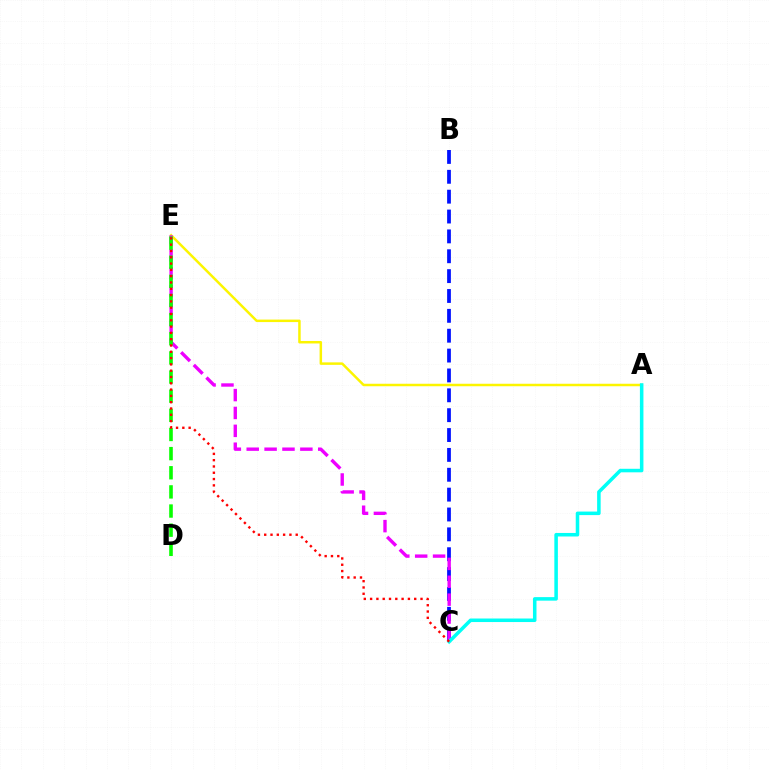{('B', 'C'): [{'color': '#0010ff', 'line_style': 'dashed', 'thickness': 2.7}], ('A', 'E'): [{'color': '#fcf500', 'line_style': 'solid', 'thickness': 1.79}], ('C', 'E'): [{'color': '#ee00ff', 'line_style': 'dashed', 'thickness': 2.43}, {'color': '#ff0000', 'line_style': 'dotted', 'thickness': 1.71}], ('A', 'C'): [{'color': '#00fff6', 'line_style': 'solid', 'thickness': 2.54}], ('D', 'E'): [{'color': '#08ff00', 'line_style': 'dashed', 'thickness': 2.6}]}